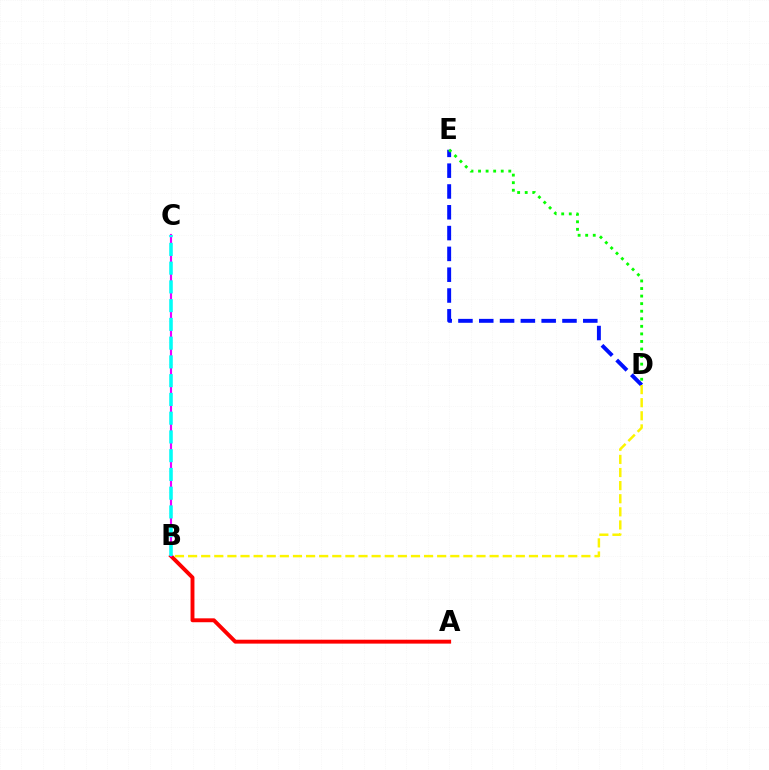{('D', 'E'): [{'color': '#0010ff', 'line_style': 'dashed', 'thickness': 2.83}, {'color': '#08ff00', 'line_style': 'dotted', 'thickness': 2.05}], ('A', 'B'): [{'color': '#ff0000', 'line_style': 'solid', 'thickness': 2.81}], ('B', 'C'): [{'color': '#ee00ff', 'line_style': 'solid', 'thickness': 1.55}, {'color': '#00fff6', 'line_style': 'dashed', 'thickness': 2.55}], ('B', 'D'): [{'color': '#fcf500', 'line_style': 'dashed', 'thickness': 1.78}]}